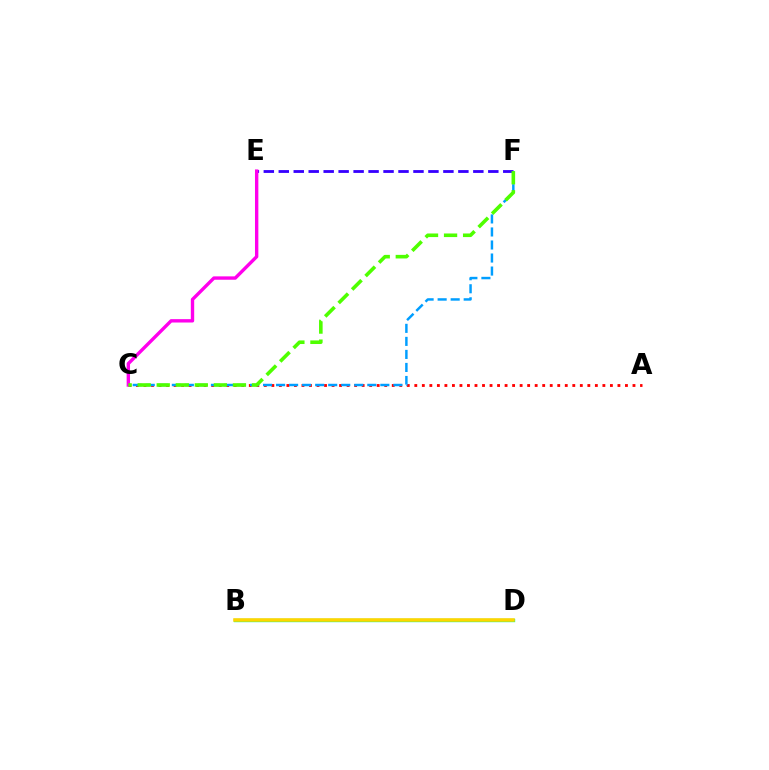{('A', 'C'): [{'color': '#ff0000', 'line_style': 'dotted', 'thickness': 2.04}], ('B', 'D'): [{'color': '#00ff86', 'line_style': 'solid', 'thickness': 2.41}, {'color': '#ffd500', 'line_style': 'solid', 'thickness': 2.54}], ('C', 'F'): [{'color': '#009eff', 'line_style': 'dashed', 'thickness': 1.77}, {'color': '#4fff00', 'line_style': 'dashed', 'thickness': 2.59}], ('E', 'F'): [{'color': '#3700ff', 'line_style': 'dashed', 'thickness': 2.03}], ('C', 'E'): [{'color': '#ff00ed', 'line_style': 'solid', 'thickness': 2.43}]}